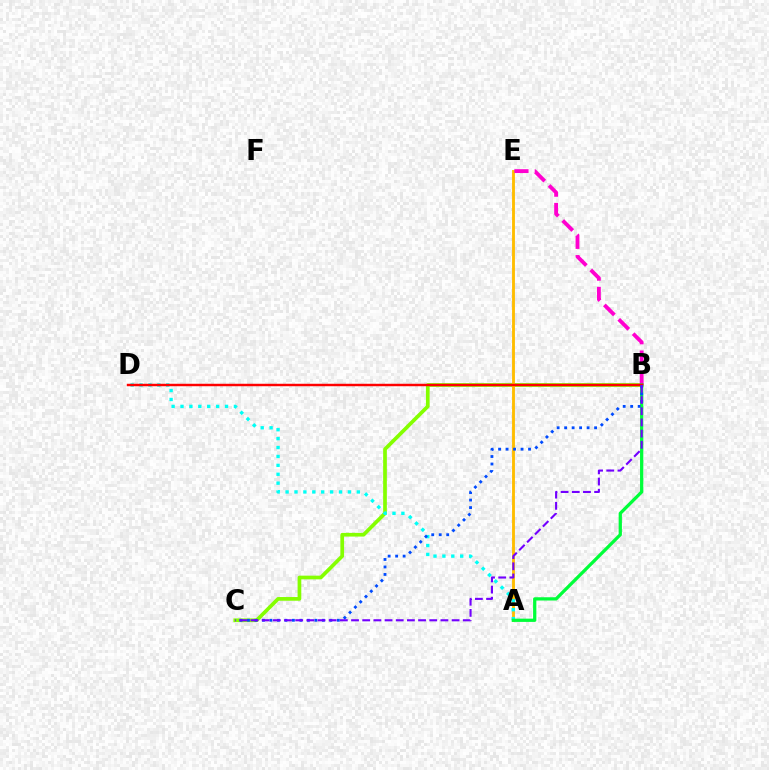{('B', 'C'): [{'color': '#84ff00', 'line_style': 'solid', 'thickness': 2.66}, {'color': '#004bff', 'line_style': 'dotted', 'thickness': 2.04}, {'color': '#7200ff', 'line_style': 'dashed', 'thickness': 1.52}], ('A', 'E'): [{'color': '#ffbd00', 'line_style': 'solid', 'thickness': 2.06}], ('A', 'D'): [{'color': '#00fff6', 'line_style': 'dotted', 'thickness': 2.42}], ('B', 'E'): [{'color': '#ff00cf', 'line_style': 'dashed', 'thickness': 2.76}], ('A', 'B'): [{'color': '#00ff39', 'line_style': 'solid', 'thickness': 2.35}], ('B', 'D'): [{'color': '#ff0000', 'line_style': 'solid', 'thickness': 1.76}]}